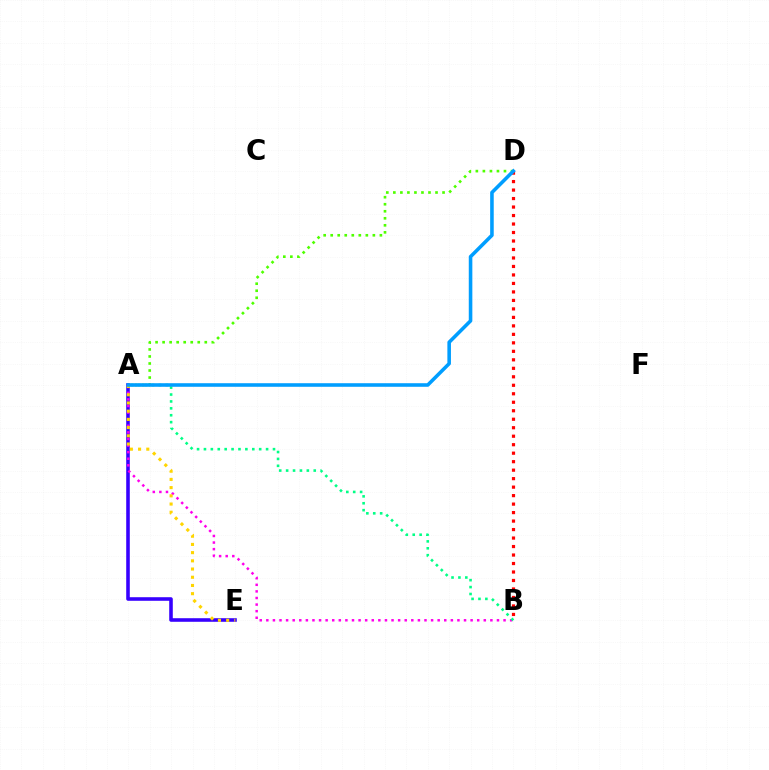{('A', 'E'): [{'color': '#3700ff', 'line_style': 'solid', 'thickness': 2.58}, {'color': '#ffd500', 'line_style': 'dotted', 'thickness': 2.23}], ('B', 'D'): [{'color': '#ff0000', 'line_style': 'dotted', 'thickness': 2.31}], ('A', 'B'): [{'color': '#ff00ed', 'line_style': 'dotted', 'thickness': 1.79}, {'color': '#00ff86', 'line_style': 'dotted', 'thickness': 1.88}], ('A', 'D'): [{'color': '#4fff00', 'line_style': 'dotted', 'thickness': 1.91}, {'color': '#009eff', 'line_style': 'solid', 'thickness': 2.57}]}